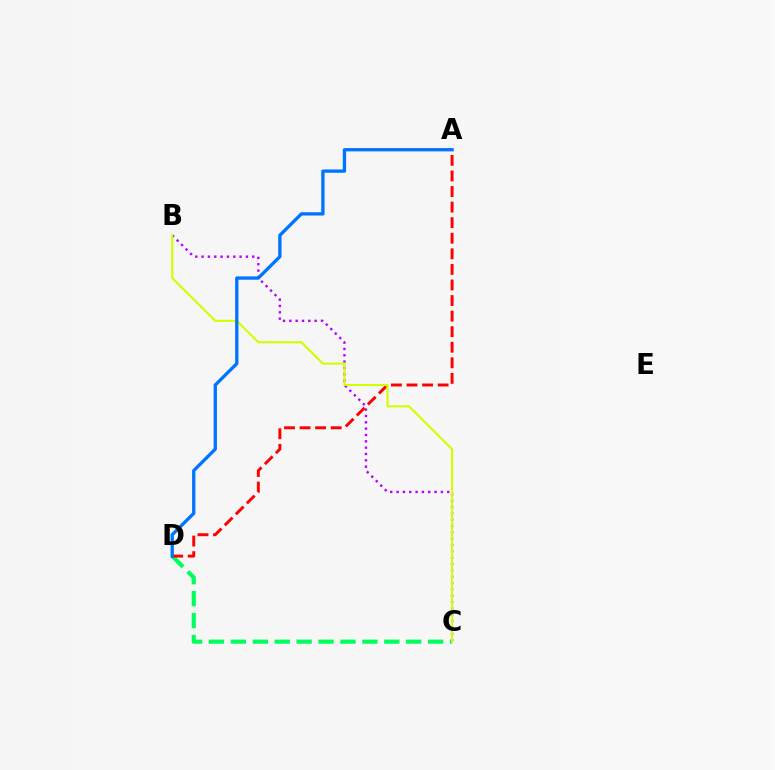{('C', 'D'): [{'color': '#00ff5c', 'line_style': 'dashed', 'thickness': 2.98}], ('B', 'C'): [{'color': '#b900ff', 'line_style': 'dotted', 'thickness': 1.72}, {'color': '#d1ff00', 'line_style': 'solid', 'thickness': 1.52}], ('A', 'D'): [{'color': '#ff0000', 'line_style': 'dashed', 'thickness': 2.12}, {'color': '#0074ff', 'line_style': 'solid', 'thickness': 2.38}]}